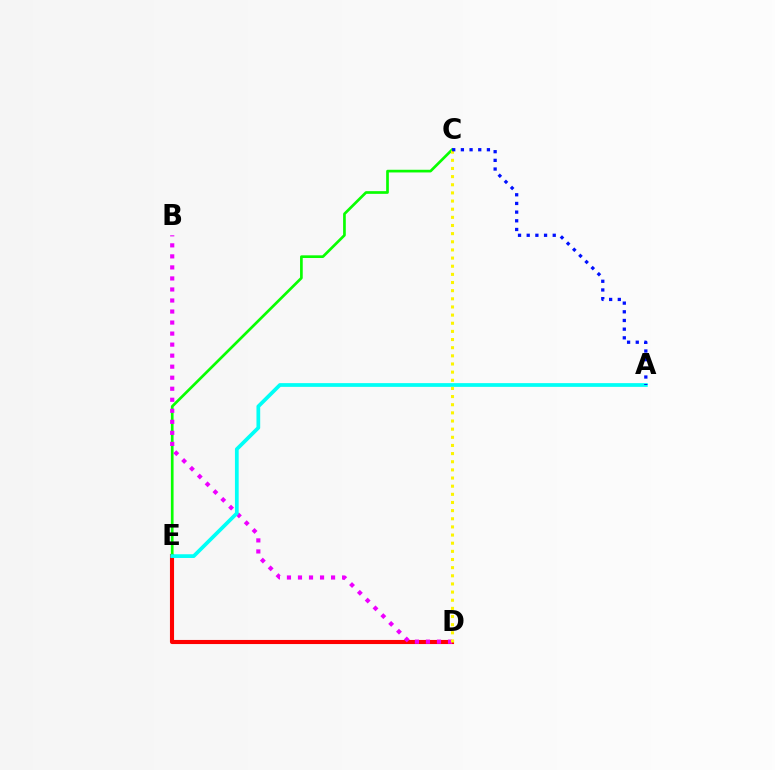{('D', 'E'): [{'color': '#ff0000', 'line_style': 'solid', 'thickness': 2.95}], ('C', 'E'): [{'color': '#08ff00', 'line_style': 'solid', 'thickness': 1.93}], ('B', 'D'): [{'color': '#ee00ff', 'line_style': 'dotted', 'thickness': 3.0}], ('A', 'E'): [{'color': '#00fff6', 'line_style': 'solid', 'thickness': 2.69}], ('C', 'D'): [{'color': '#fcf500', 'line_style': 'dotted', 'thickness': 2.21}], ('A', 'C'): [{'color': '#0010ff', 'line_style': 'dotted', 'thickness': 2.36}]}